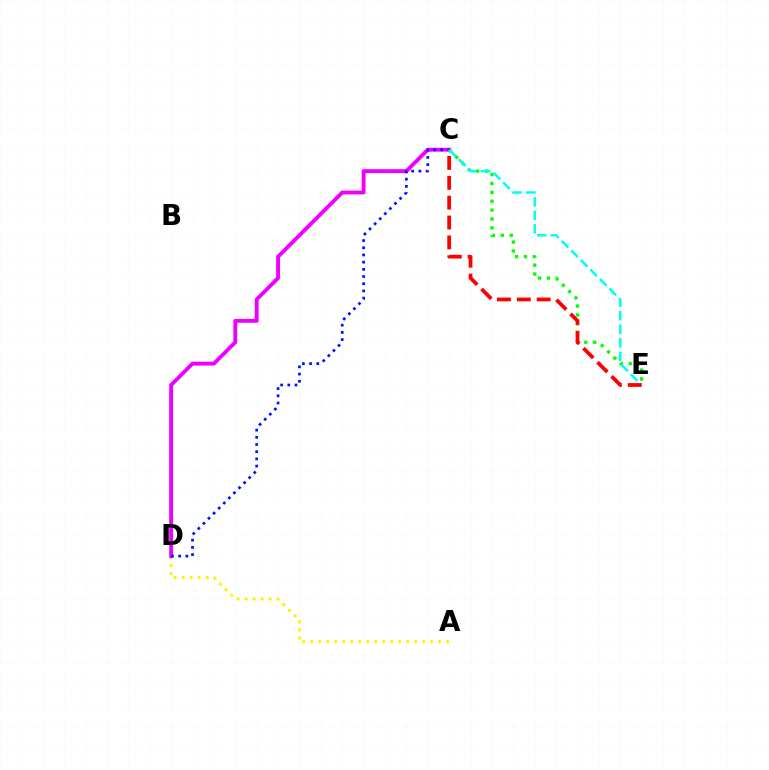{('A', 'D'): [{'color': '#fcf500', 'line_style': 'dotted', 'thickness': 2.17}], ('C', 'D'): [{'color': '#ee00ff', 'line_style': 'solid', 'thickness': 2.79}, {'color': '#0010ff', 'line_style': 'dotted', 'thickness': 1.95}], ('C', 'E'): [{'color': '#08ff00', 'line_style': 'dotted', 'thickness': 2.42}, {'color': '#00fff6', 'line_style': 'dashed', 'thickness': 1.83}, {'color': '#ff0000', 'line_style': 'dashed', 'thickness': 2.7}]}